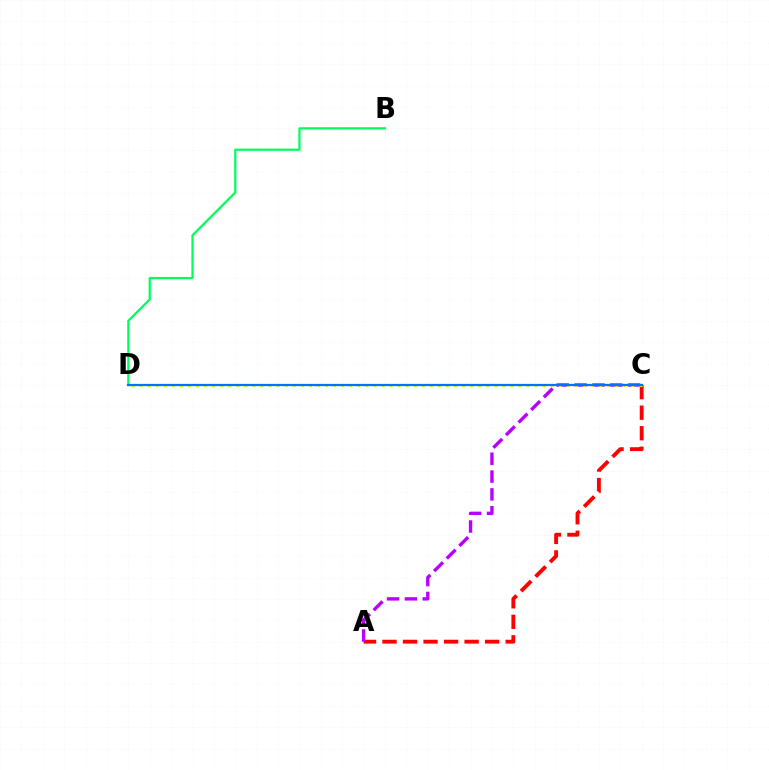{('A', 'C'): [{'color': '#ff0000', 'line_style': 'dashed', 'thickness': 2.79}, {'color': '#b900ff', 'line_style': 'dashed', 'thickness': 2.42}], ('B', 'D'): [{'color': '#00ff5c', 'line_style': 'solid', 'thickness': 1.62}], ('C', 'D'): [{'color': '#d1ff00', 'line_style': 'dotted', 'thickness': 2.19}, {'color': '#0074ff', 'line_style': 'solid', 'thickness': 1.62}]}